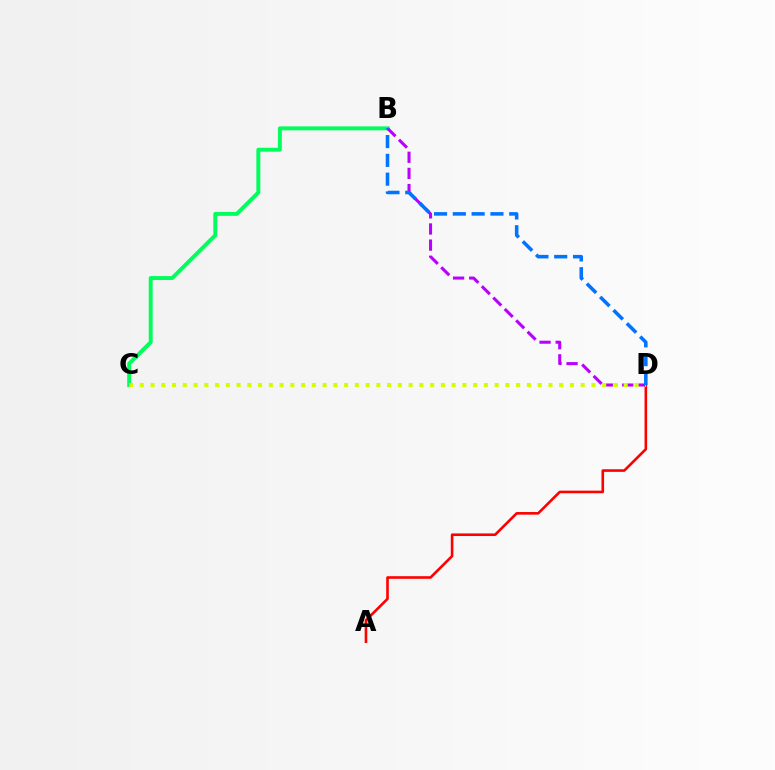{('B', 'C'): [{'color': '#00ff5c', 'line_style': 'solid', 'thickness': 2.83}], ('B', 'D'): [{'color': '#b900ff', 'line_style': 'dashed', 'thickness': 2.19}, {'color': '#0074ff', 'line_style': 'dashed', 'thickness': 2.55}], ('A', 'D'): [{'color': '#ff0000', 'line_style': 'solid', 'thickness': 1.88}], ('C', 'D'): [{'color': '#d1ff00', 'line_style': 'dotted', 'thickness': 2.92}]}